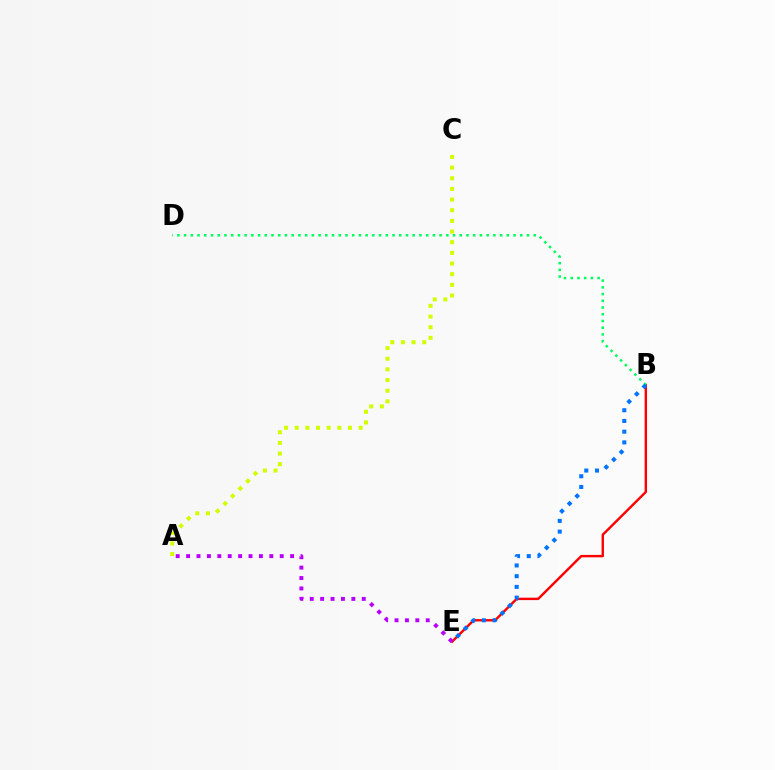{('A', 'C'): [{'color': '#d1ff00', 'line_style': 'dotted', 'thickness': 2.89}], ('B', 'E'): [{'color': '#ff0000', 'line_style': 'solid', 'thickness': 1.73}, {'color': '#0074ff', 'line_style': 'dotted', 'thickness': 2.91}], ('B', 'D'): [{'color': '#00ff5c', 'line_style': 'dotted', 'thickness': 1.83}], ('A', 'E'): [{'color': '#b900ff', 'line_style': 'dotted', 'thickness': 2.83}]}